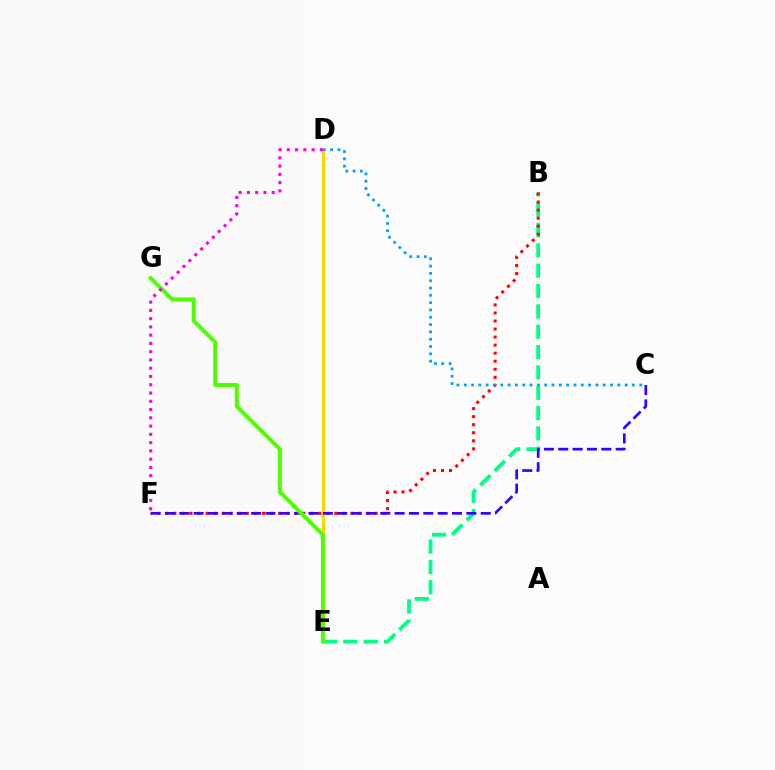{('B', 'E'): [{'color': '#00ff86', 'line_style': 'dashed', 'thickness': 2.76}], ('B', 'F'): [{'color': '#ff0000', 'line_style': 'dotted', 'thickness': 2.19}], ('D', 'E'): [{'color': '#ffd500', 'line_style': 'solid', 'thickness': 2.16}], ('C', 'F'): [{'color': '#3700ff', 'line_style': 'dashed', 'thickness': 1.95}], ('E', 'G'): [{'color': '#4fff00', 'line_style': 'solid', 'thickness': 2.9}], ('C', 'D'): [{'color': '#009eff', 'line_style': 'dotted', 'thickness': 1.99}], ('D', 'F'): [{'color': '#ff00ed', 'line_style': 'dotted', 'thickness': 2.25}]}